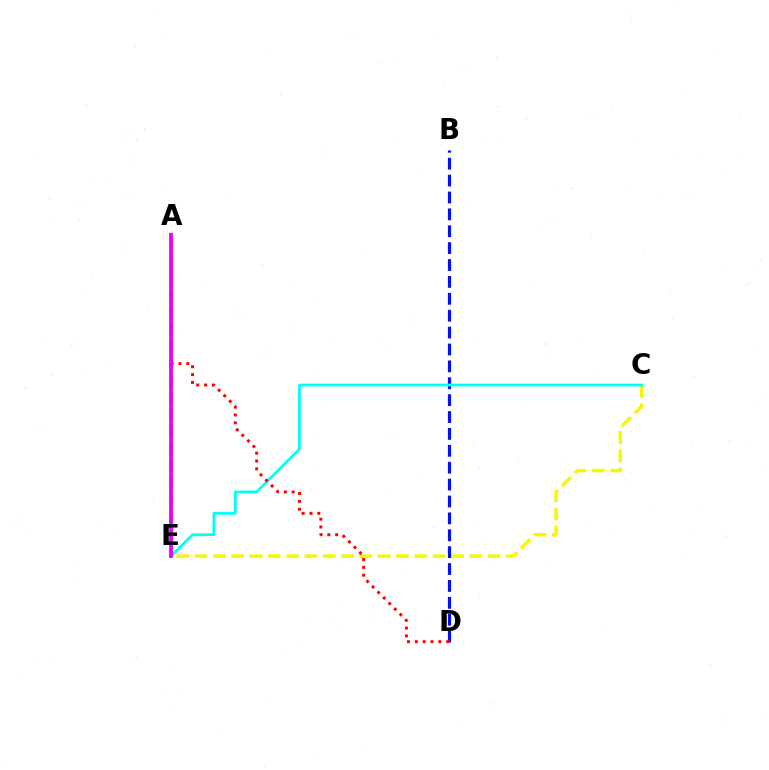{('C', 'E'): [{'color': '#fcf500', 'line_style': 'dashed', 'thickness': 2.49}, {'color': '#00fff6', 'line_style': 'solid', 'thickness': 1.99}], ('B', 'D'): [{'color': '#0010ff', 'line_style': 'dashed', 'thickness': 2.29}], ('A', 'E'): [{'color': '#08ff00', 'line_style': 'dashed', 'thickness': 2.31}, {'color': '#ee00ff', 'line_style': 'solid', 'thickness': 2.76}], ('A', 'D'): [{'color': '#ff0000', 'line_style': 'dotted', 'thickness': 2.13}]}